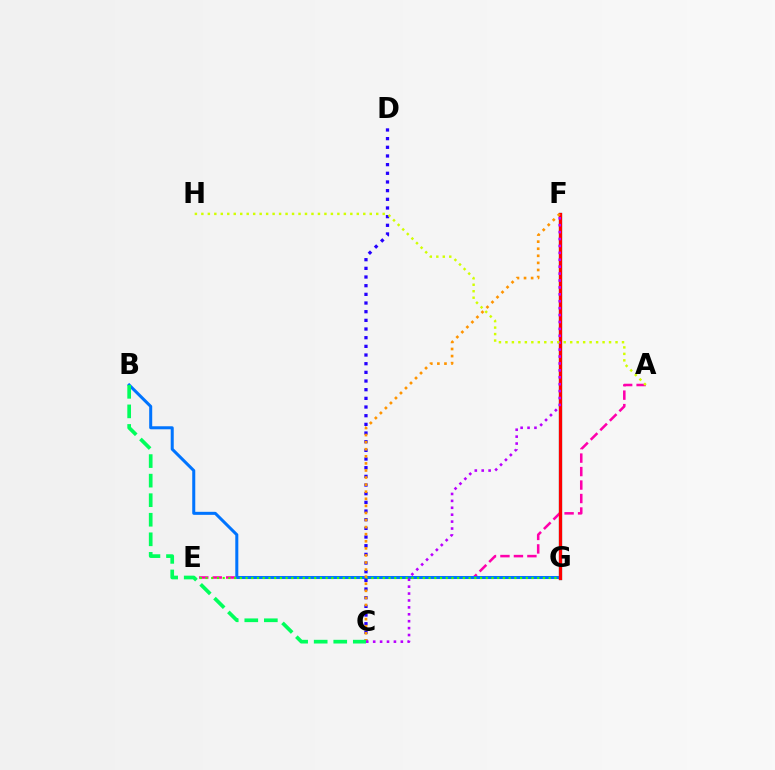{('F', 'G'): [{'color': '#00fff6', 'line_style': 'solid', 'thickness': 2.36}, {'color': '#ff0000', 'line_style': 'solid', 'thickness': 2.38}], ('A', 'E'): [{'color': '#ff00ac', 'line_style': 'dashed', 'thickness': 1.83}], ('B', 'G'): [{'color': '#0074ff', 'line_style': 'solid', 'thickness': 2.18}], ('E', 'G'): [{'color': '#3dff00', 'line_style': 'dotted', 'thickness': 1.55}], ('C', 'D'): [{'color': '#2500ff', 'line_style': 'dotted', 'thickness': 2.35}], ('C', 'F'): [{'color': '#ff9400', 'line_style': 'dotted', 'thickness': 1.92}, {'color': '#b900ff', 'line_style': 'dotted', 'thickness': 1.88}], ('B', 'C'): [{'color': '#00ff5c', 'line_style': 'dashed', 'thickness': 2.66}], ('A', 'H'): [{'color': '#d1ff00', 'line_style': 'dotted', 'thickness': 1.76}]}